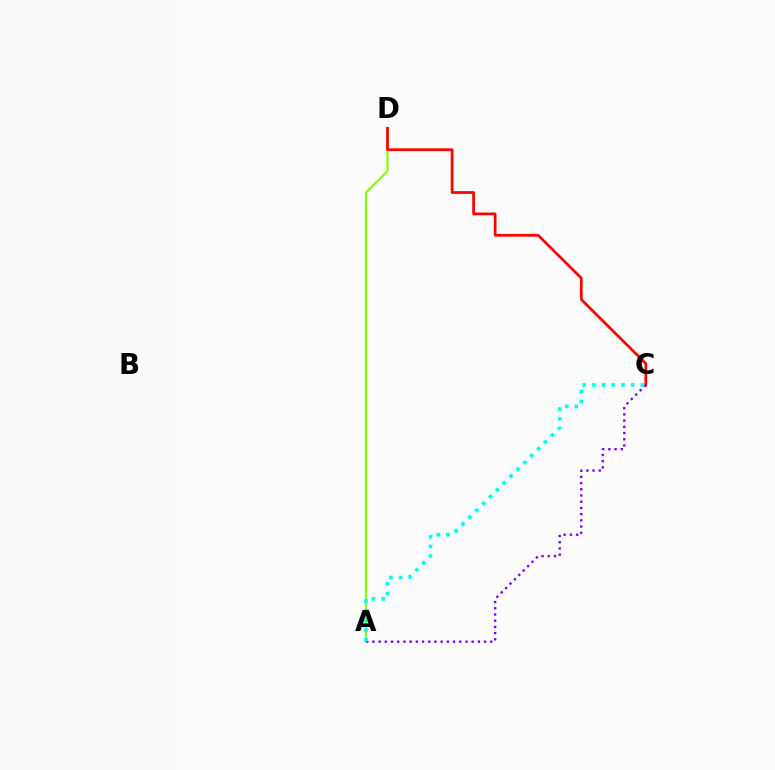{('A', 'D'): [{'color': '#84ff00', 'line_style': 'solid', 'thickness': 1.54}], ('C', 'D'): [{'color': '#ff0000', 'line_style': 'solid', 'thickness': 1.97}], ('A', 'C'): [{'color': '#7200ff', 'line_style': 'dotted', 'thickness': 1.69}, {'color': '#00fff6', 'line_style': 'dotted', 'thickness': 2.63}]}